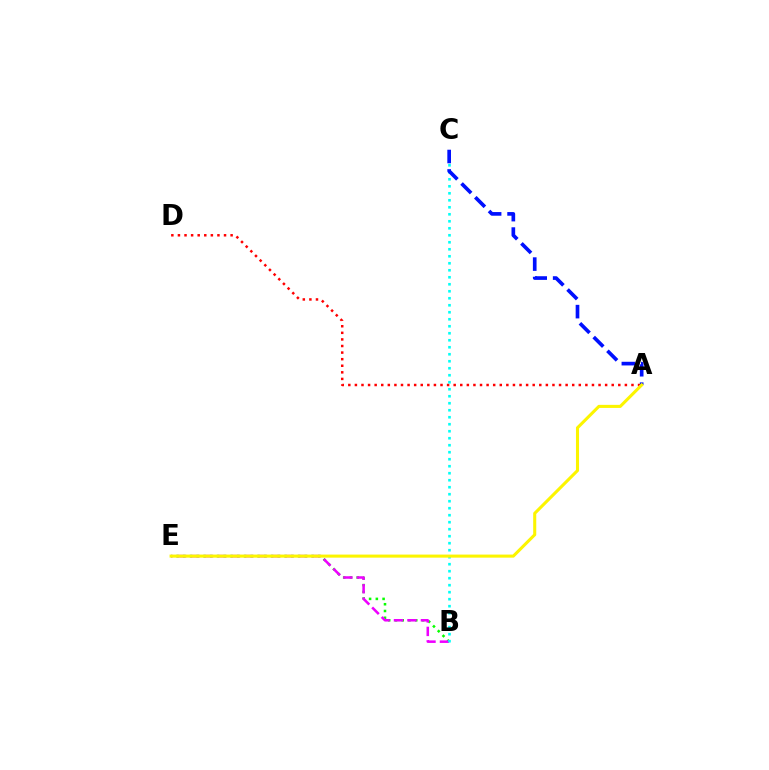{('A', 'D'): [{'color': '#ff0000', 'line_style': 'dotted', 'thickness': 1.79}], ('B', 'E'): [{'color': '#08ff00', 'line_style': 'dotted', 'thickness': 1.83}, {'color': '#ee00ff', 'line_style': 'dashed', 'thickness': 1.83}], ('B', 'C'): [{'color': '#00fff6', 'line_style': 'dotted', 'thickness': 1.9}], ('A', 'C'): [{'color': '#0010ff', 'line_style': 'dashed', 'thickness': 2.64}], ('A', 'E'): [{'color': '#fcf500', 'line_style': 'solid', 'thickness': 2.21}]}